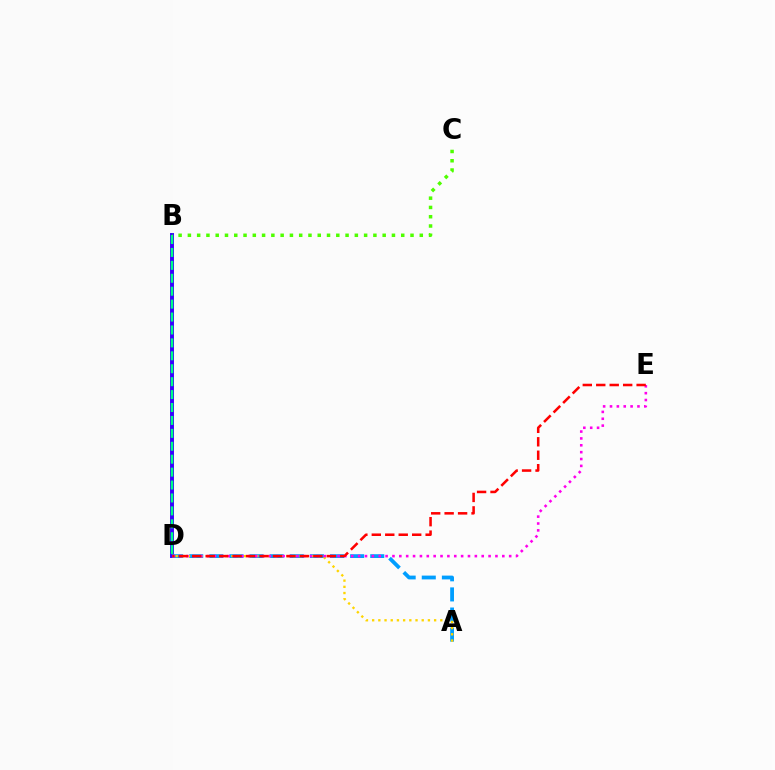{('B', 'D'): [{'color': '#3700ff', 'line_style': 'solid', 'thickness': 2.83}, {'color': '#00ff86', 'line_style': 'dashed', 'thickness': 1.76}], ('A', 'D'): [{'color': '#009eff', 'line_style': 'dashed', 'thickness': 2.73}, {'color': '#ffd500', 'line_style': 'dotted', 'thickness': 1.68}], ('B', 'C'): [{'color': '#4fff00', 'line_style': 'dotted', 'thickness': 2.52}], ('D', 'E'): [{'color': '#ff00ed', 'line_style': 'dotted', 'thickness': 1.87}, {'color': '#ff0000', 'line_style': 'dashed', 'thickness': 1.83}]}